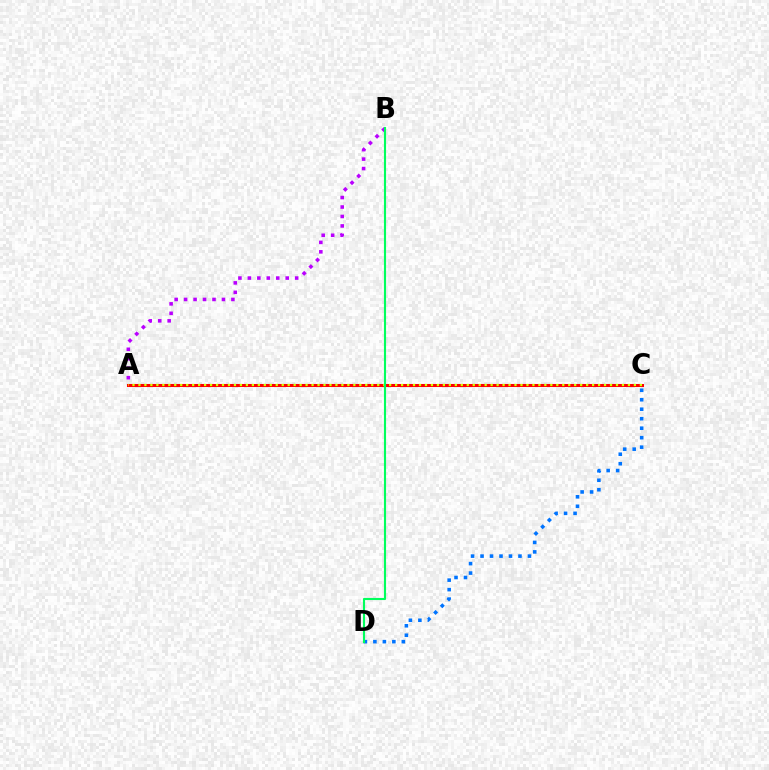{('C', 'D'): [{'color': '#0074ff', 'line_style': 'dotted', 'thickness': 2.58}], ('A', 'B'): [{'color': '#b900ff', 'line_style': 'dotted', 'thickness': 2.57}], ('A', 'C'): [{'color': '#ff0000', 'line_style': 'solid', 'thickness': 2.19}, {'color': '#d1ff00', 'line_style': 'dotted', 'thickness': 1.62}], ('B', 'D'): [{'color': '#00ff5c', 'line_style': 'solid', 'thickness': 1.53}]}